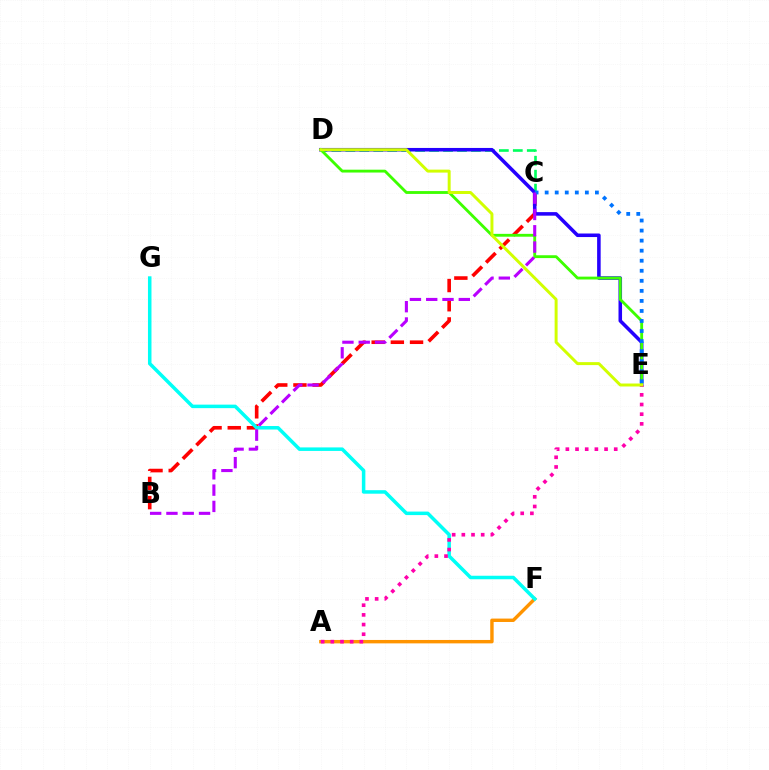{('B', 'C'): [{'color': '#ff0000', 'line_style': 'dashed', 'thickness': 2.61}, {'color': '#b900ff', 'line_style': 'dashed', 'thickness': 2.21}], ('C', 'D'): [{'color': '#00ff5c', 'line_style': 'dashed', 'thickness': 1.9}], ('D', 'E'): [{'color': '#2500ff', 'line_style': 'solid', 'thickness': 2.55}, {'color': '#3dff00', 'line_style': 'solid', 'thickness': 2.05}, {'color': '#d1ff00', 'line_style': 'solid', 'thickness': 2.14}], ('A', 'F'): [{'color': '#ff9400', 'line_style': 'solid', 'thickness': 2.45}], ('F', 'G'): [{'color': '#00fff6', 'line_style': 'solid', 'thickness': 2.53}], ('A', 'E'): [{'color': '#ff00ac', 'line_style': 'dotted', 'thickness': 2.63}], ('C', 'E'): [{'color': '#0074ff', 'line_style': 'dotted', 'thickness': 2.73}]}